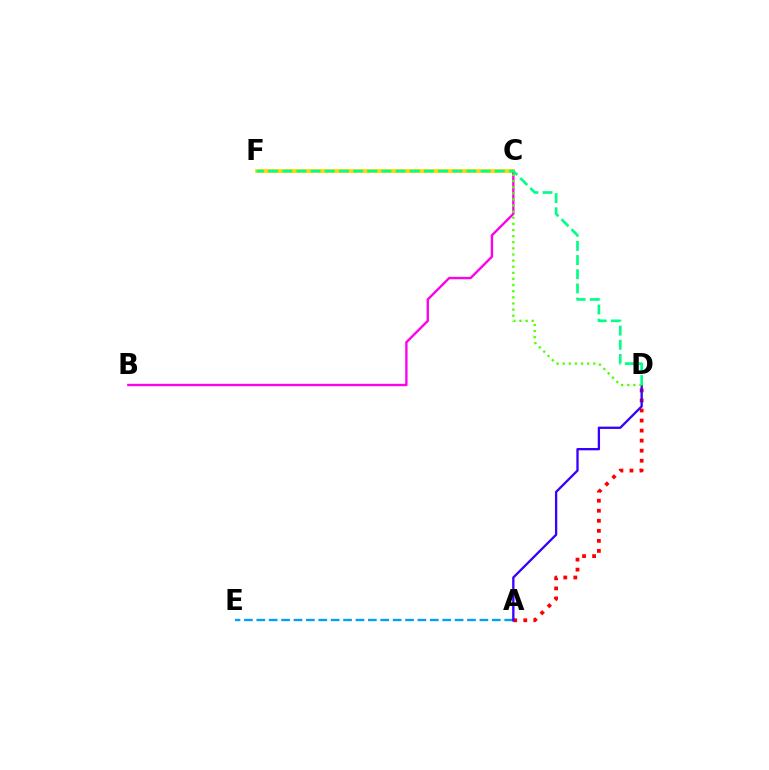{('A', 'E'): [{'color': '#009eff', 'line_style': 'dashed', 'thickness': 1.68}], ('A', 'D'): [{'color': '#ff0000', 'line_style': 'dotted', 'thickness': 2.73}, {'color': '#3700ff', 'line_style': 'solid', 'thickness': 1.66}], ('C', 'F'): [{'color': '#ffd500', 'line_style': 'solid', 'thickness': 2.71}], ('B', 'C'): [{'color': '#ff00ed', 'line_style': 'solid', 'thickness': 1.71}], ('C', 'D'): [{'color': '#4fff00', 'line_style': 'dotted', 'thickness': 1.66}], ('D', 'F'): [{'color': '#00ff86', 'line_style': 'dashed', 'thickness': 1.92}]}